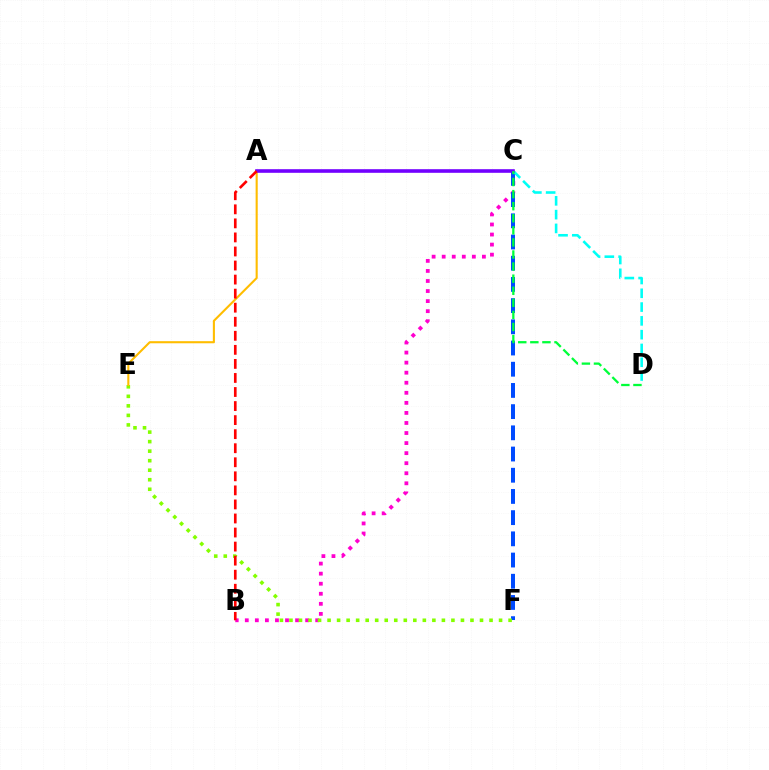{('B', 'C'): [{'color': '#ff00cf', 'line_style': 'dotted', 'thickness': 2.73}], ('C', 'F'): [{'color': '#004bff', 'line_style': 'dashed', 'thickness': 2.88}], ('E', 'F'): [{'color': '#84ff00', 'line_style': 'dotted', 'thickness': 2.59}], ('A', 'E'): [{'color': '#ffbd00', 'line_style': 'solid', 'thickness': 1.51}], ('C', 'D'): [{'color': '#00fff6', 'line_style': 'dashed', 'thickness': 1.87}, {'color': '#00ff39', 'line_style': 'dashed', 'thickness': 1.64}], ('A', 'C'): [{'color': '#7200ff', 'line_style': 'solid', 'thickness': 2.6}], ('A', 'B'): [{'color': '#ff0000', 'line_style': 'dashed', 'thickness': 1.91}]}